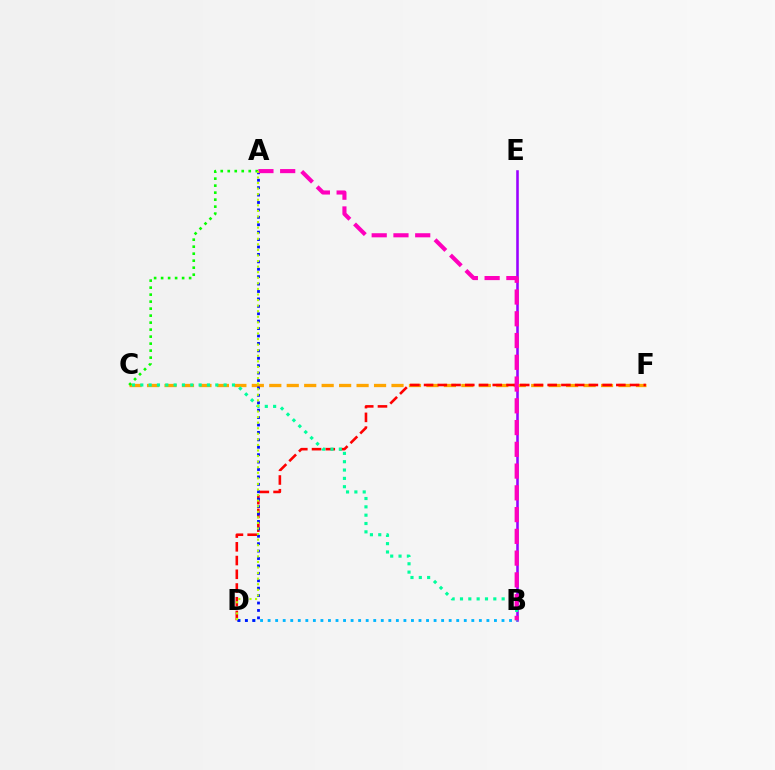{('B', 'E'): [{'color': '#9b00ff', 'line_style': 'solid', 'thickness': 1.85}], ('B', 'D'): [{'color': '#00b5ff', 'line_style': 'dotted', 'thickness': 2.05}], ('C', 'F'): [{'color': '#ffa500', 'line_style': 'dashed', 'thickness': 2.37}], ('A', 'C'): [{'color': '#08ff00', 'line_style': 'dotted', 'thickness': 1.9}], ('D', 'F'): [{'color': '#ff0000', 'line_style': 'dashed', 'thickness': 1.87}], ('B', 'C'): [{'color': '#00ff9d', 'line_style': 'dotted', 'thickness': 2.26}], ('A', 'D'): [{'color': '#0010ff', 'line_style': 'dotted', 'thickness': 2.02}, {'color': '#b3ff00', 'line_style': 'dotted', 'thickness': 1.51}], ('A', 'B'): [{'color': '#ff00bd', 'line_style': 'dashed', 'thickness': 2.96}]}